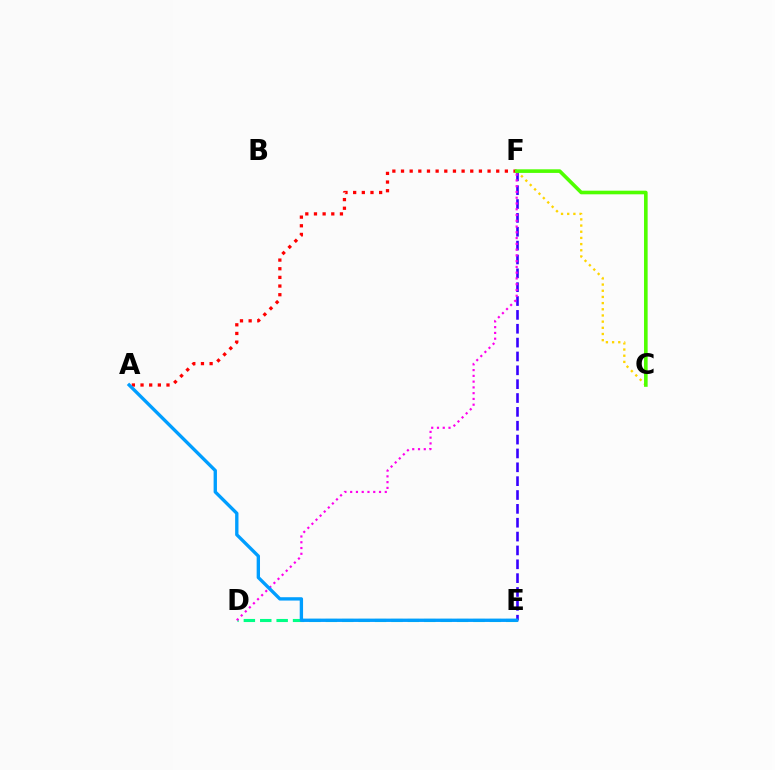{('A', 'F'): [{'color': '#ff0000', 'line_style': 'dotted', 'thickness': 2.35}], ('E', 'F'): [{'color': '#3700ff', 'line_style': 'dashed', 'thickness': 1.88}], ('D', 'E'): [{'color': '#00ff86', 'line_style': 'dashed', 'thickness': 2.23}], ('C', 'F'): [{'color': '#ffd500', 'line_style': 'dotted', 'thickness': 1.68}, {'color': '#4fff00', 'line_style': 'solid', 'thickness': 2.6}], ('D', 'F'): [{'color': '#ff00ed', 'line_style': 'dotted', 'thickness': 1.57}], ('A', 'E'): [{'color': '#009eff', 'line_style': 'solid', 'thickness': 2.41}]}